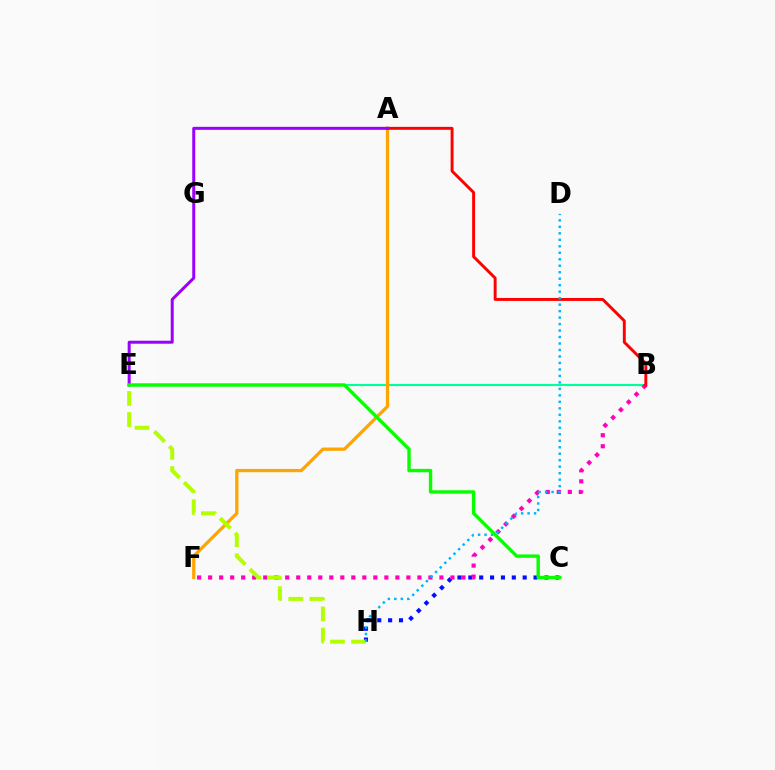{('C', 'H'): [{'color': '#0010ff', 'line_style': 'dotted', 'thickness': 2.95}], ('B', 'E'): [{'color': '#00ff9d', 'line_style': 'solid', 'thickness': 1.53}], ('A', 'F'): [{'color': '#ffa500', 'line_style': 'solid', 'thickness': 2.35}], ('B', 'F'): [{'color': '#ff00bd', 'line_style': 'dotted', 'thickness': 2.99}], ('E', 'H'): [{'color': '#b3ff00', 'line_style': 'dashed', 'thickness': 2.87}], ('A', 'B'): [{'color': '#ff0000', 'line_style': 'solid', 'thickness': 2.11}], ('D', 'H'): [{'color': '#00b5ff', 'line_style': 'dotted', 'thickness': 1.76}], ('A', 'E'): [{'color': '#9b00ff', 'line_style': 'solid', 'thickness': 2.16}], ('C', 'E'): [{'color': '#08ff00', 'line_style': 'solid', 'thickness': 2.45}]}